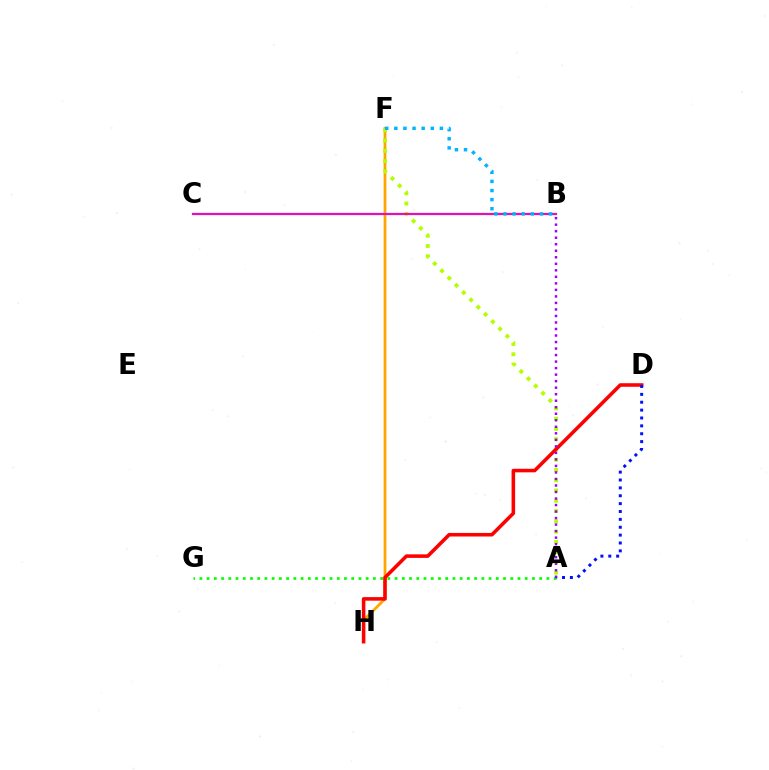{('F', 'H'): [{'color': '#ffa500', 'line_style': 'solid', 'thickness': 1.98}], ('B', 'C'): [{'color': '#00ff9d', 'line_style': 'solid', 'thickness': 1.62}, {'color': '#ff00bd', 'line_style': 'solid', 'thickness': 1.52}], ('A', 'F'): [{'color': '#b3ff00', 'line_style': 'dotted', 'thickness': 2.79}], ('D', 'H'): [{'color': '#ff0000', 'line_style': 'solid', 'thickness': 2.56}], ('A', 'D'): [{'color': '#0010ff', 'line_style': 'dotted', 'thickness': 2.14}], ('B', 'F'): [{'color': '#00b5ff', 'line_style': 'dotted', 'thickness': 2.48}], ('A', 'G'): [{'color': '#08ff00', 'line_style': 'dotted', 'thickness': 1.96}], ('A', 'B'): [{'color': '#9b00ff', 'line_style': 'dotted', 'thickness': 1.77}]}